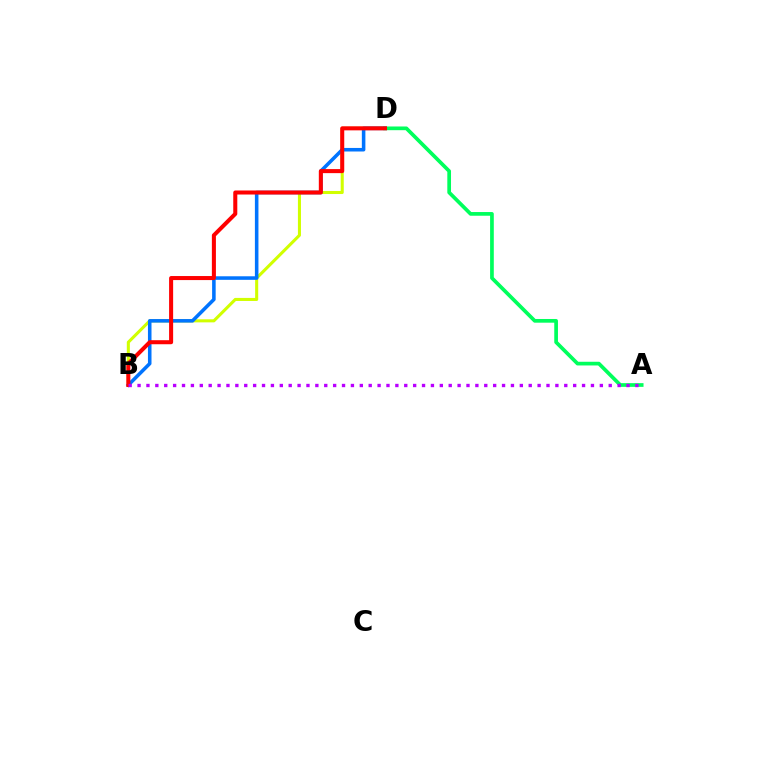{('A', 'D'): [{'color': '#00ff5c', 'line_style': 'solid', 'thickness': 2.66}], ('B', 'D'): [{'color': '#d1ff00', 'line_style': 'solid', 'thickness': 2.21}, {'color': '#0074ff', 'line_style': 'solid', 'thickness': 2.56}, {'color': '#ff0000', 'line_style': 'solid', 'thickness': 2.91}], ('A', 'B'): [{'color': '#b900ff', 'line_style': 'dotted', 'thickness': 2.42}]}